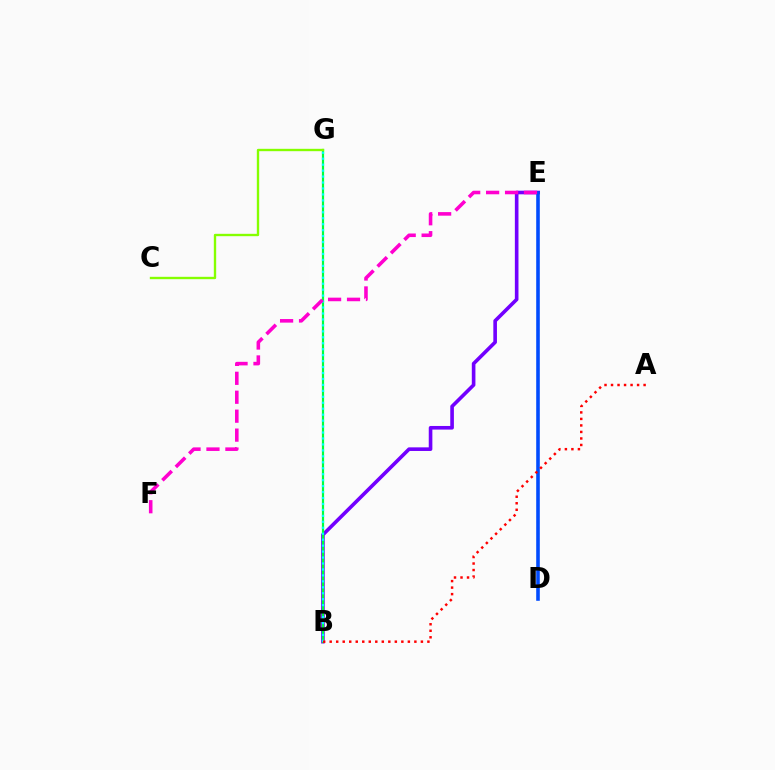{('D', 'E'): [{'color': '#ffbd00', 'line_style': 'dotted', 'thickness': 1.54}, {'color': '#004bff', 'line_style': 'solid', 'thickness': 2.58}], ('B', 'E'): [{'color': '#7200ff', 'line_style': 'solid', 'thickness': 2.61}], ('B', 'G'): [{'color': '#00ff39', 'line_style': 'solid', 'thickness': 1.59}, {'color': '#00fff6', 'line_style': 'dotted', 'thickness': 1.62}], ('A', 'B'): [{'color': '#ff0000', 'line_style': 'dotted', 'thickness': 1.77}], ('C', 'G'): [{'color': '#84ff00', 'line_style': 'solid', 'thickness': 1.7}], ('E', 'F'): [{'color': '#ff00cf', 'line_style': 'dashed', 'thickness': 2.57}]}